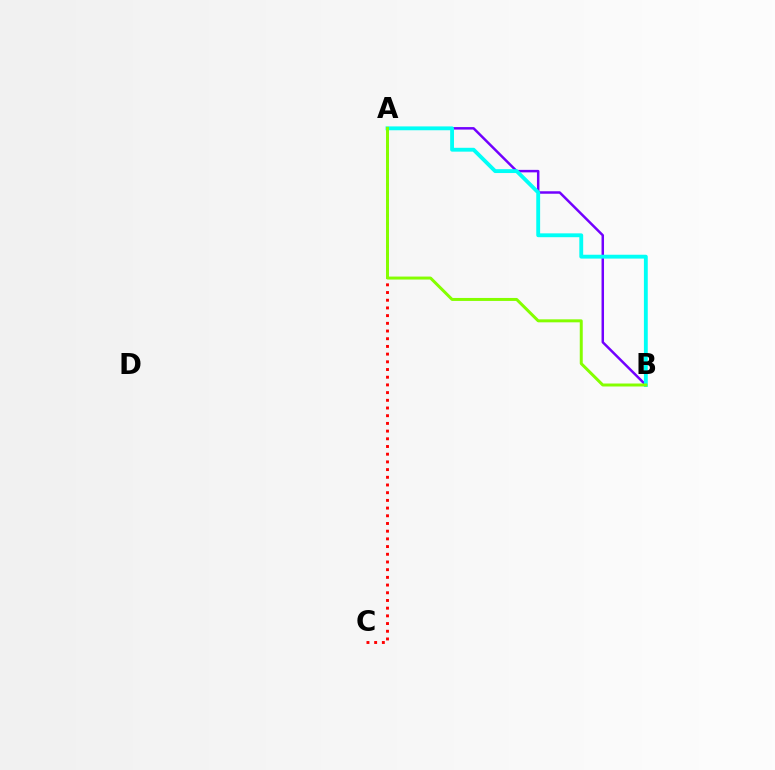{('A', 'B'): [{'color': '#7200ff', 'line_style': 'solid', 'thickness': 1.79}, {'color': '#00fff6', 'line_style': 'solid', 'thickness': 2.77}, {'color': '#84ff00', 'line_style': 'solid', 'thickness': 2.14}], ('A', 'C'): [{'color': '#ff0000', 'line_style': 'dotted', 'thickness': 2.09}]}